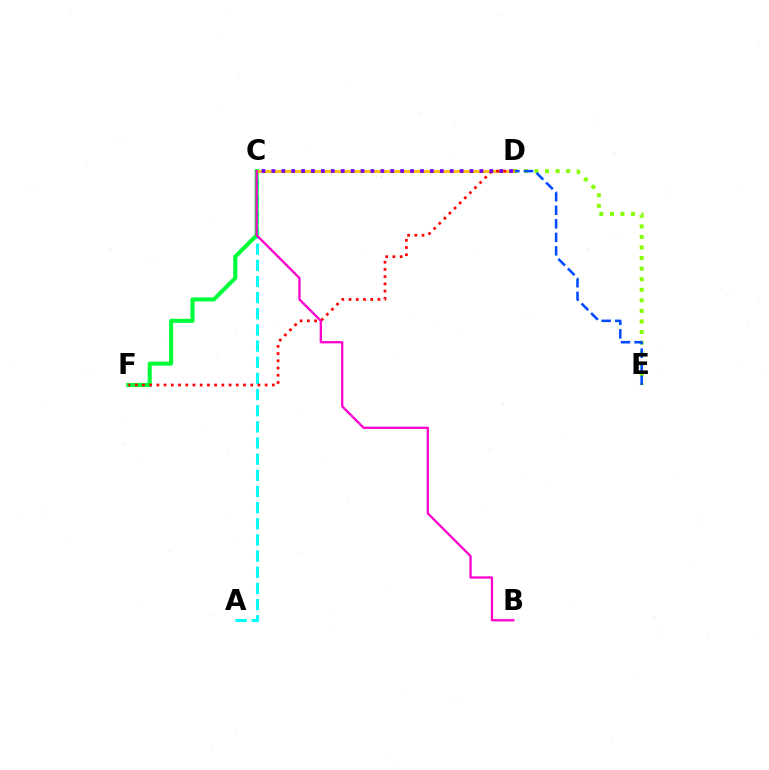{('D', 'E'): [{'color': '#84ff00', 'line_style': 'dotted', 'thickness': 2.87}, {'color': '#004bff', 'line_style': 'dashed', 'thickness': 1.84}], ('A', 'C'): [{'color': '#00fff6', 'line_style': 'dashed', 'thickness': 2.19}], ('C', 'F'): [{'color': '#00ff39', 'line_style': 'solid', 'thickness': 2.92}], ('C', 'D'): [{'color': '#ffbd00', 'line_style': 'solid', 'thickness': 2.03}, {'color': '#7200ff', 'line_style': 'dotted', 'thickness': 2.69}], ('D', 'F'): [{'color': '#ff0000', 'line_style': 'dotted', 'thickness': 1.96}], ('B', 'C'): [{'color': '#ff00cf', 'line_style': 'solid', 'thickness': 1.65}]}